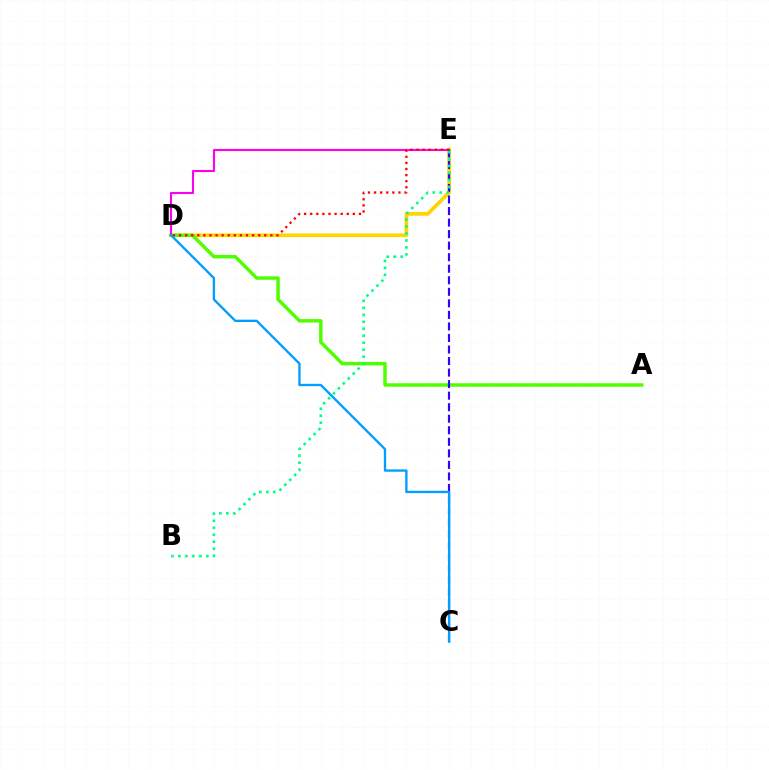{('D', 'E'): [{'color': '#ffd500', 'line_style': 'solid', 'thickness': 2.67}, {'color': '#ff00ed', 'line_style': 'solid', 'thickness': 1.51}, {'color': '#ff0000', 'line_style': 'dotted', 'thickness': 1.65}], ('A', 'D'): [{'color': '#4fff00', 'line_style': 'solid', 'thickness': 2.49}], ('C', 'E'): [{'color': '#3700ff', 'line_style': 'dashed', 'thickness': 1.57}], ('B', 'E'): [{'color': '#00ff86', 'line_style': 'dotted', 'thickness': 1.9}], ('C', 'D'): [{'color': '#009eff', 'line_style': 'solid', 'thickness': 1.69}]}